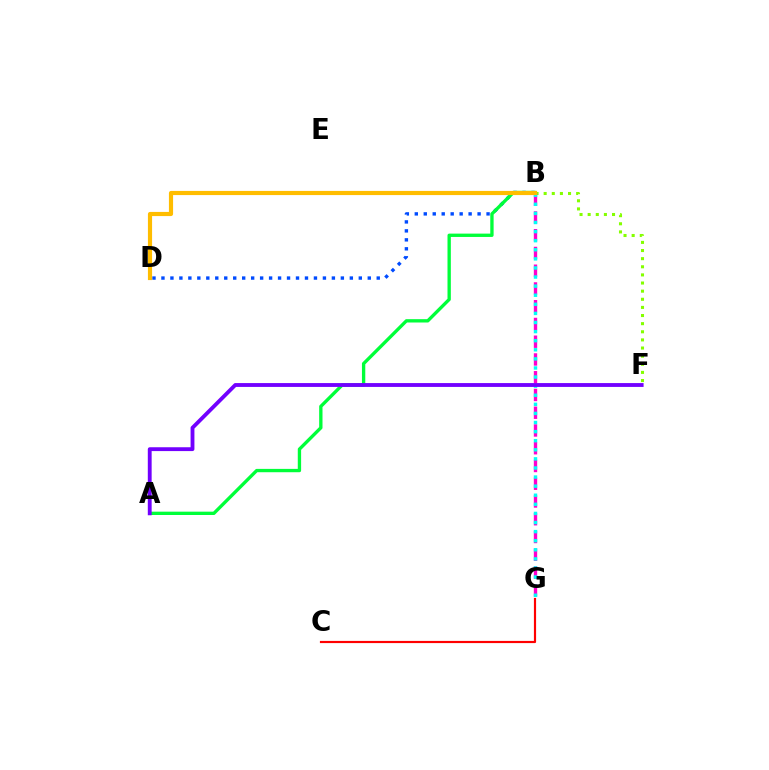{('B', 'F'): [{'color': '#84ff00', 'line_style': 'dotted', 'thickness': 2.21}], ('B', 'D'): [{'color': '#004bff', 'line_style': 'dotted', 'thickness': 2.44}, {'color': '#ffbd00', 'line_style': 'solid', 'thickness': 2.99}], ('B', 'G'): [{'color': '#ff00cf', 'line_style': 'dashed', 'thickness': 2.41}, {'color': '#00fff6', 'line_style': 'dotted', 'thickness': 2.47}], ('A', 'B'): [{'color': '#00ff39', 'line_style': 'solid', 'thickness': 2.4}], ('C', 'G'): [{'color': '#ff0000', 'line_style': 'solid', 'thickness': 1.57}], ('A', 'F'): [{'color': '#7200ff', 'line_style': 'solid', 'thickness': 2.77}]}